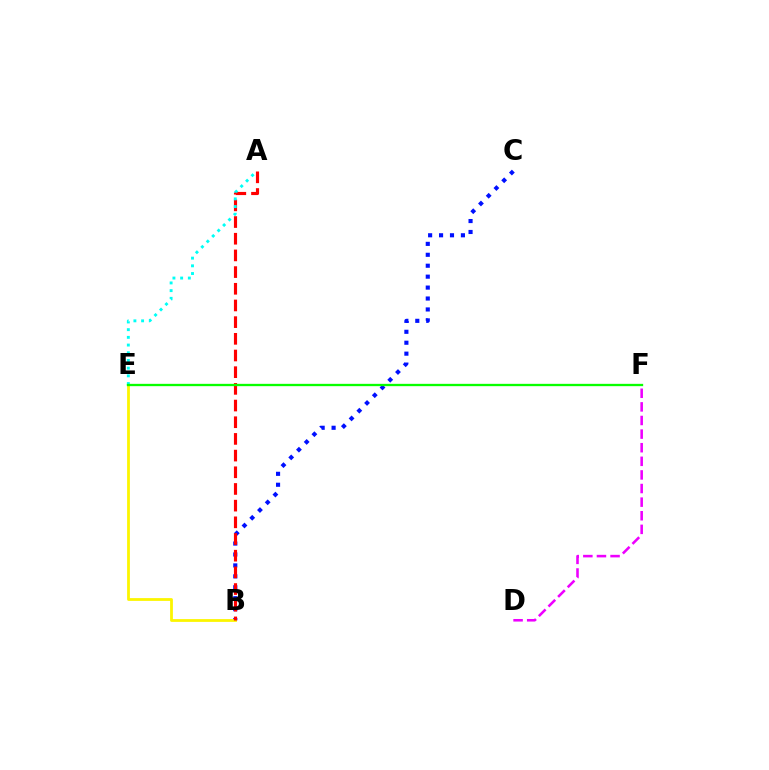{('B', 'C'): [{'color': '#0010ff', 'line_style': 'dotted', 'thickness': 2.97}], ('B', 'E'): [{'color': '#fcf500', 'line_style': 'solid', 'thickness': 2.01}], ('D', 'F'): [{'color': '#ee00ff', 'line_style': 'dashed', 'thickness': 1.85}], ('A', 'B'): [{'color': '#ff0000', 'line_style': 'dashed', 'thickness': 2.27}], ('A', 'E'): [{'color': '#00fff6', 'line_style': 'dotted', 'thickness': 2.09}], ('E', 'F'): [{'color': '#08ff00', 'line_style': 'solid', 'thickness': 1.67}]}